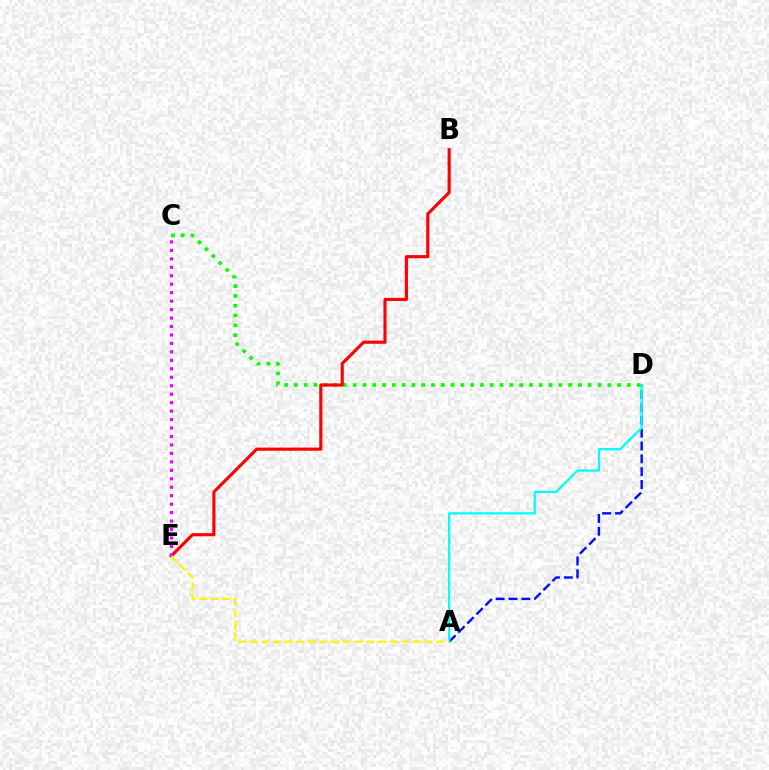{('C', 'D'): [{'color': '#08ff00', 'line_style': 'dotted', 'thickness': 2.66}], ('A', 'D'): [{'color': '#0010ff', 'line_style': 'dashed', 'thickness': 1.74}, {'color': '#00fff6', 'line_style': 'solid', 'thickness': 1.62}], ('B', 'E'): [{'color': '#ff0000', 'line_style': 'solid', 'thickness': 2.25}], ('C', 'E'): [{'color': '#ee00ff', 'line_style': 'dotted', 'thickness': 2.3}], ('A', 'E'): [{'color': '#fcf500', 'line_style': 'dashed', 'thickness': 1.58}]}